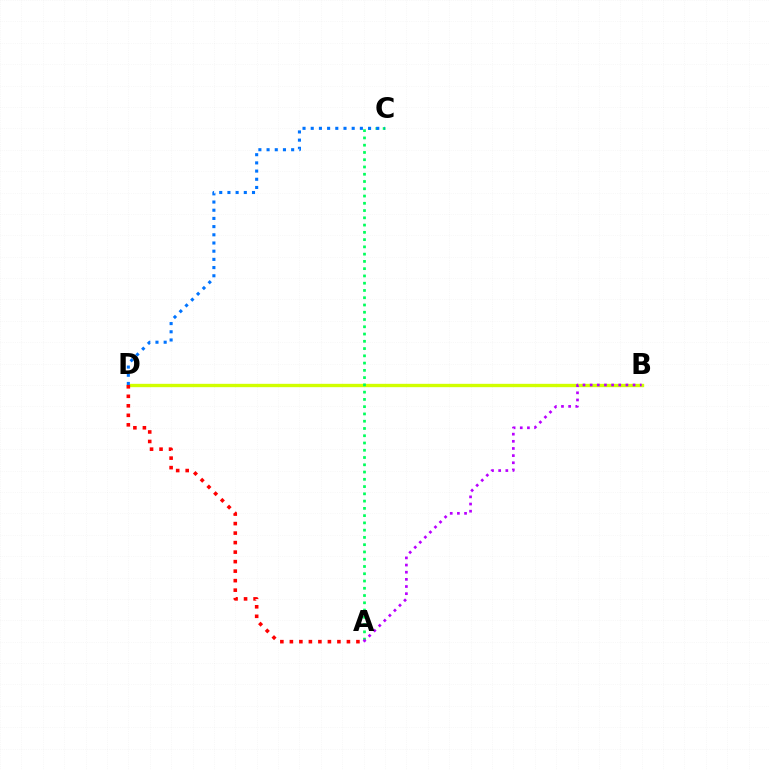{('B', 'D'): [{'color': '#d1ff00', 'line_style': 'solid', 'thickness': 2.41}], ('A', 'C'): [{'color': '#00ff5c', 'line_style': 'dotted', 'thickness': 1.97}], ('A', 'D'): [{'color': '#ff0000', 'line_style': 'dotted', 'thickness': 2.58}], ('C', 'D'): [{'color': '#0074ff', 'line_style': 'dotted', 'thickness': 2.23}], ('A', 'B'): [{'color': '#b900ff', 'line_style': 'dotted', 'thickness': 1.94}]}